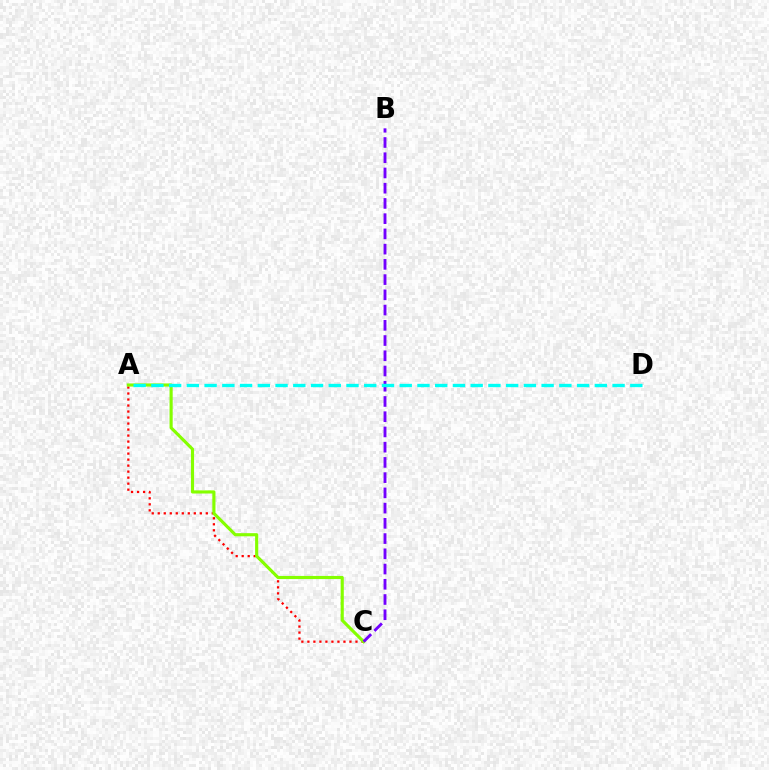{('A', 'C'): [{'color': '#ff0000', 'line_style': 'dotted', 'thickness': 1.63}, {'color': '#84ff00', 'line_style': 'solid', 'thickness': 2.26}], ('B', 'C'): [{'color': '#7200ff', 'line_style': 'dashed', 'thickness': 2.07}], ('A', 'D'): [{'color': '#00fff6', 'line_style': 'dashed', 'thickness': 2.41}]}